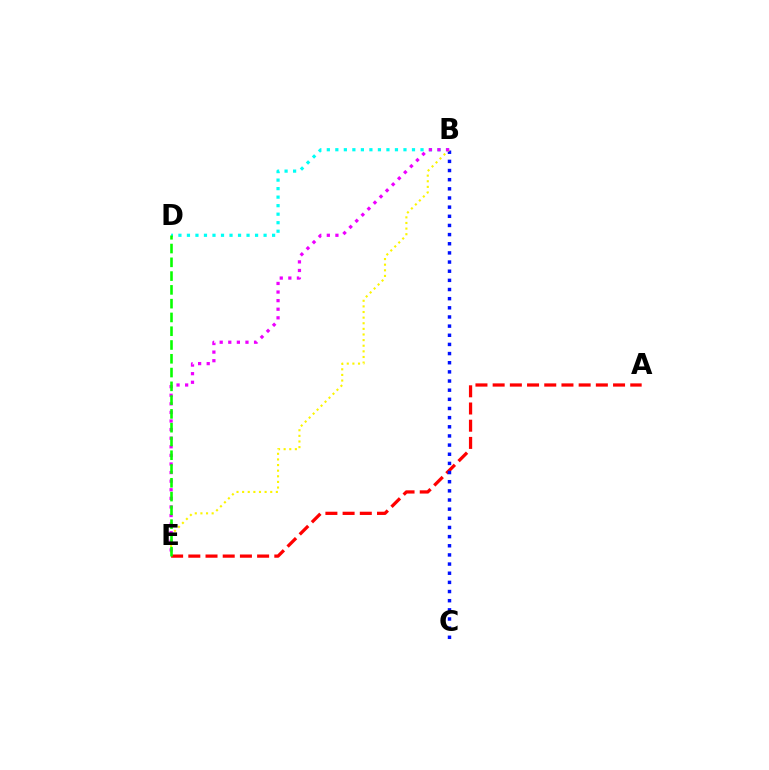{('A', 'E'): [{'color': '#ff0000', 'line_style': 'dashed', 'thickness': 2.34}], ('B', 'C'): [{'color': '#0010ff', 'line_style': 'dotted', 'thickness': 2.49}], ('B', 'D'): [{'color': '#00fff6', 'line_style': 'dotted', 'thickness': 2.31}], ('B', 'E'): [{'color': '#fcf500', 'line_style': 'dotted', 'thickness': 1.53}, {'color': '#ee00ff', 'line_style': 'dotted', 'thickness': 2.33}], ('D', 'E'): [{'color': '#08ff00', 'line_style': 'dashed', 'thickness': 1.87}]}